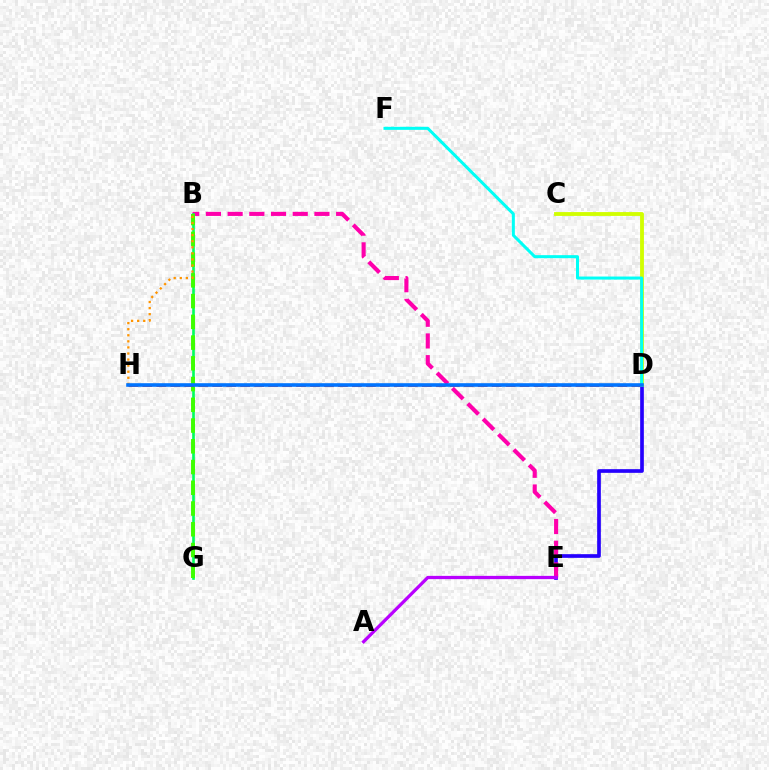{('D', 'E'): [{'color': '#2500ff', 'line_style': 'solid', 'thickness': 2.65}], ('B', 'E'): [{'color': '#ff00ac', 'line_style': 'dashed', 'thickness': 2.95}], ('A', 'E'): [{'color': '#b900ff', 'line_style': 'solid', 'thickness': 2.34}], ('B', 'G'): [{'color': '#00ff5c', 'line_style': 'solid', 'thickness': 1.9}, {'color': '#3dff00', 'line_style': 'dashed', 'thickness': 2.82}], ('B', 'H'): [{'color': '#ff9400', 'line_style': 'dotted', 'thickness': 1.65}], ('D', 'H'): [{'color': '#ff0000', 'line_style': 'dashed', 'thickness': 1.9}, {'color': '#0074ff', 'line_style': 'solid', 'thickness': 2.59}], ('C', 'D'): [{'color': '#d1ff00', 'line_style': 'solid', 'thickness': 2.76}], ('D', 'F'): [{'color': '#00fff6', 'line_style': 'solid', 'thickness': 2.18}]}